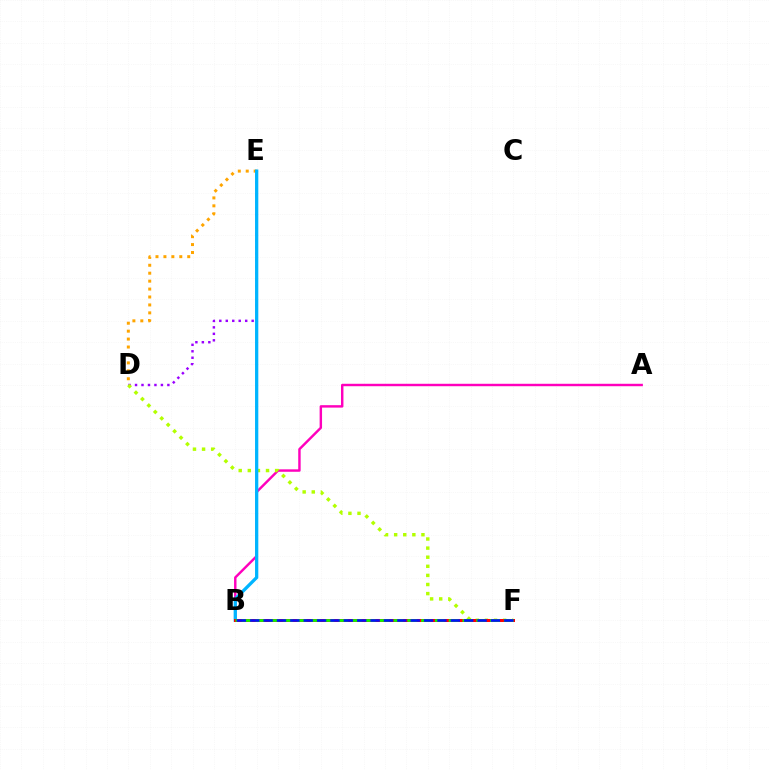{('A', 'B'): [{'color': '#ff00bd', 'line_style': 'solid', 'thickness': 1.75}], ('D', 'E'): [{'color': '#ffa500', 'line_style': 'dotted', 'thickness': 2.16}, {'color': '#9b00ff', 'line_style': 'dotted', 'thickness': 1.76}], ('D', 'F'): [{'color': '#b3ff00', 'line_style': 'dotted', 'thickness': 2.47}], ('B', 'E'): [{'color': '#00b5ff', 'line_style': 'solid', 'thickness': 2.36}], ('B', 'F'): [{'color': '#00ff9d', 'line_style': 'dashed', 'thickness': 2.11}, {'color': '#ff0000', 'line_style': 'solid', 'thickness': 2.15}, {'color': '#08ff00', 'line_style': 'dashed', 'thickness': 1.87}, {'color': '#0010ff', 'line_style': 'dashed', 'thickness': 1.82}]}